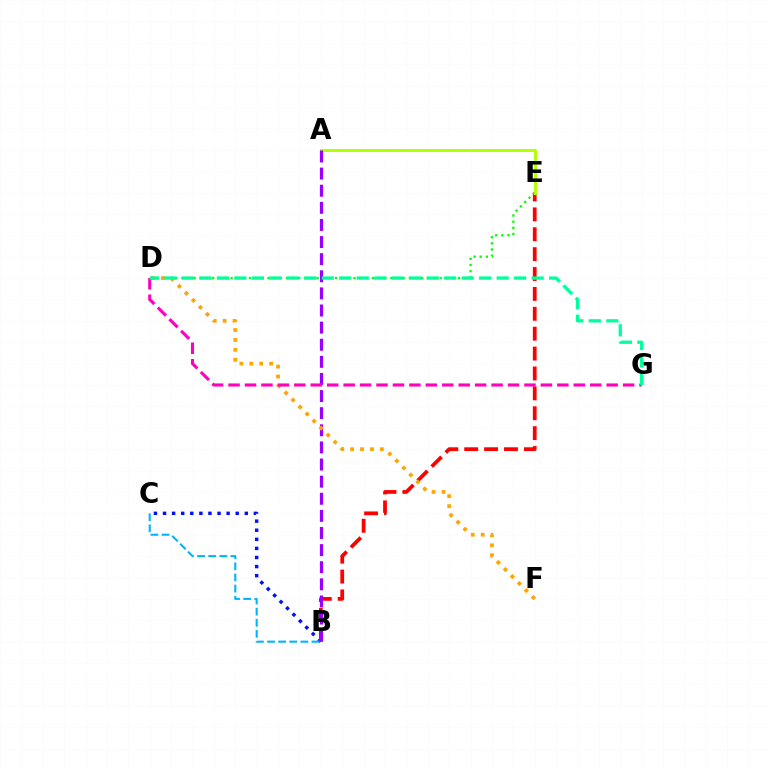{('B', 'C'): [{'color': '#0010ff', 'line_style': 'dotted', 'thickness': 2.47}, {'color': '#00b5ff', 'line_style': 'dashed', 'thickness': 1.51}], ('B', 'E'): [{'color': '#ff0000', 'line_style': 'dashed', 'thickness': 2.7}], ('D', 'E'): [{'color': '#08ff00', 'line_style': 'dotted', 'thickness': 1.67}], ('A', 'E'): [{'color': '#b3ff00', 'line_style': 'solid', 'thickness': 2.09}], ('A', 'B'): [{'color': '#9b00ff', 'line_style': 'dashed', 'thickness': 2.32}], ('D', 'F'): [{'color': '#ffa500', 'line_style': 'dotted', 'thickness': 2.7}], ('D', 'G'): [{'color': '#ff00bd', 'line_style': 'dashed', 'thickness': 2.23}, {'color': '#00ff9d', 'line_style': 'dashed', 'thickness': 2.38}]}